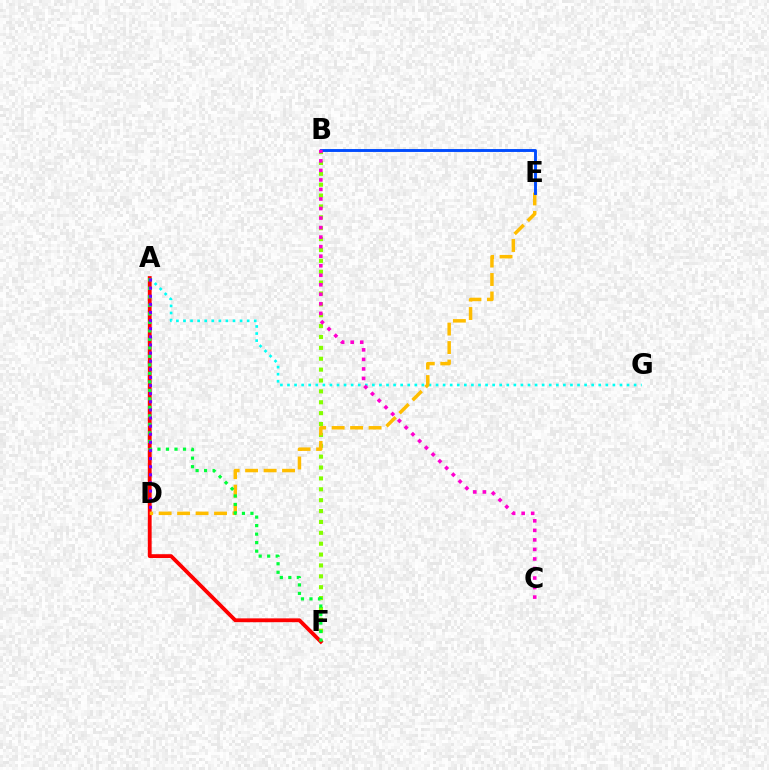{('B', 'F'): [{'color': '#84ff00', 'line_style': 'dotted', 'thickness': 2.96}], ('A', 'G'): [{'color': '#00fff6', 'line_style': 'dotted', 'thickness': 1.92}], ('A', 'F'): [{'color': '#ff0000', 'line_style': 'solid', 'thickness': 2.76}, {'color': '#00ff39', 'line_style': 'dotted', 'thickness': 2.31}], ('D', 'E'): [{'color': '#ffbd00', 'line_style': 'dashed', 'thickness': 2.51}], ('B', 'E'): [{'color': '#004bff', 'line_style': 'solid', 'thickness': 2.09}], ('A', 'D'): [{'color': '#7200ff', 'line_style': 'dotted', 'thickness': 2.21}], ('B', 'C'): [{'color': '#ff00cf', 'line_style': 'dotted', 'thickness': 2.59}]}